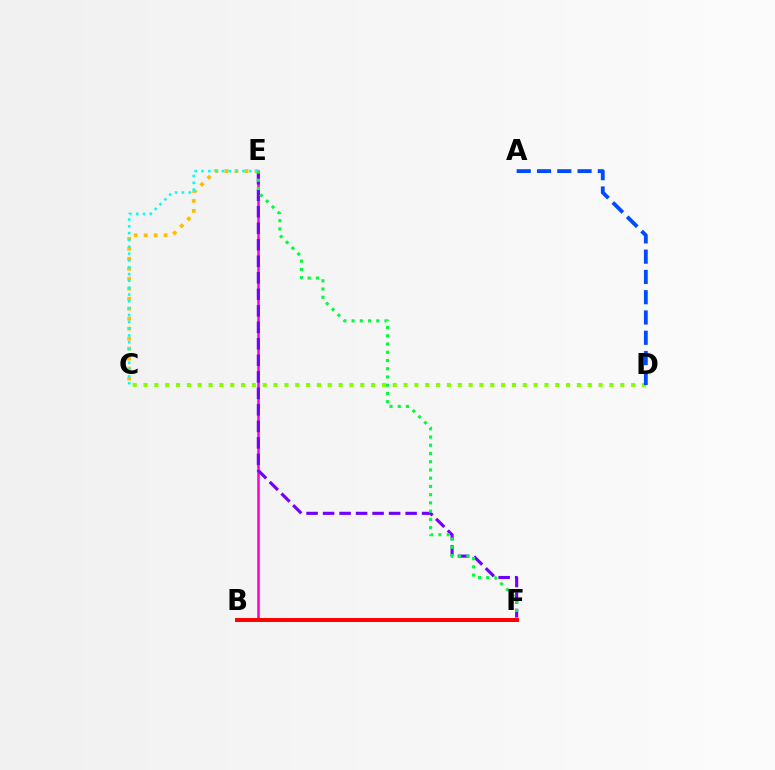{('B', 'E'): [{'color': '#ff00cf', 'line_style': 'solid', 'thickness': 1.84}], ('C', 'E'): [{'color': '#ffbd00', 'line_style': 'dotted', 'thickness': 2.71}, {'color': '#00fff6', 'line_style': 'dotted', 'thickness': 1.85}], ('C', 'D'): [{'color': '#84ff00', 'line_style': 'dotted', 'thickness': 2.94}], ('E', 'F'): [{'color': '#7200ff', 'line_style': 'dashed', 'thickness': 2.24}, {'color': '#00ff39', 'line_style': 'dotted', 'thickness': 2.24}], ('B', 'F'): [{'color': '#ff0000', 'line_style': 'solid', 'thickness': 2.85}], ('A', 'D'): [{'color': '#004bff', 'line_style': 'dashed', 'thickness': 2.75}]}